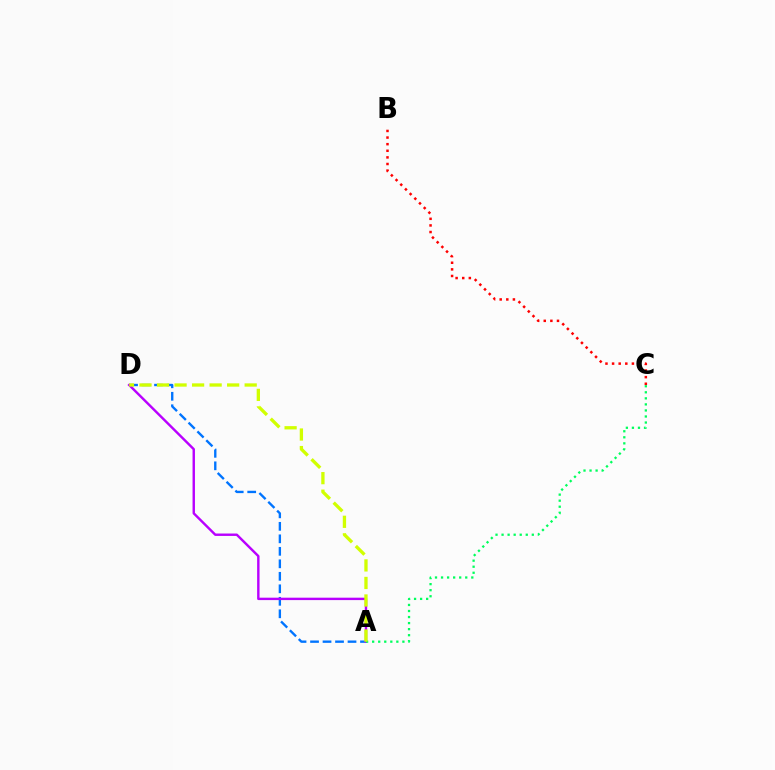{('A', 'D'): [{'color': '#0074ff', 'line_style': 'dashed', 'thickness': 1.7}, {'color': '#b900ff', 'line_style': 'solid', 'thickness': 1.74}, {'color': '#d1ff00', 'line_style': 'dashed', 'thickness': 2.38}], ('A', 'C'): [{'color': '#00ff5c', 'line_style': 'dotted', 'thickness': 1.64}], ('B', 'C'): [{'color': '#ff0000', 'line_style': 'dotted', 'thickness': 1.8}]}